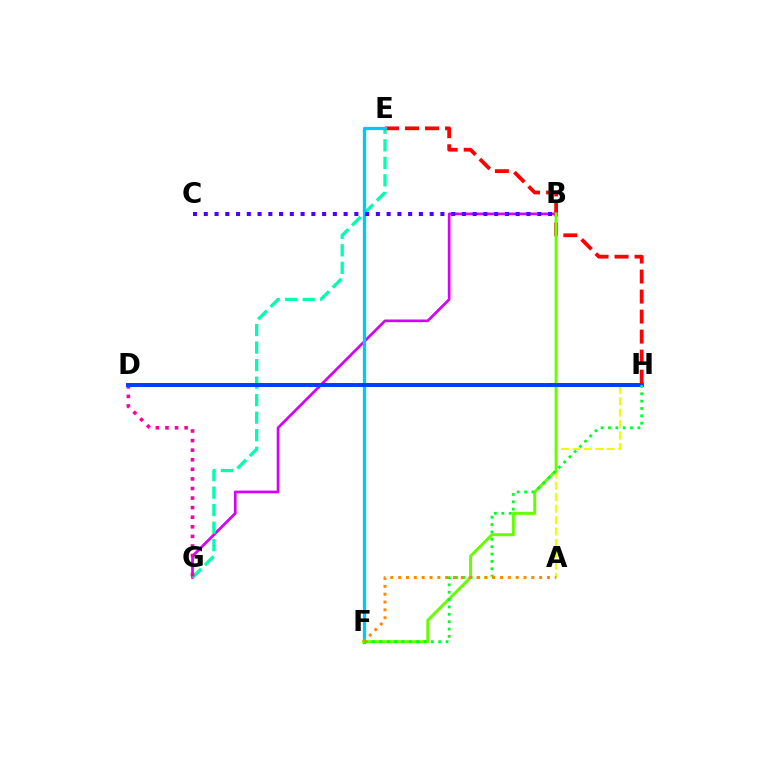{('B', 'G'): [{'color': '#d600ff', 'line_style': 'solid', 'thickness': 1.94}], ('A', 'H'): [{'color': '#eeff00', 'line_style': 'dashed', 'thickness': 1.55}], ('E', 'G'): [{'color': '#00ffaf', 'line_style': 'dashed', 'thickness': 2.38}], ('D', 'G'): [{'color': '#ff00a0', 'line_style': 'dotted', 'thickness': 2.6}], ('E', 'H'): [{'color': '#ff0000', 'line_style': 'dashed', 'thickness': 2.72}], ('E', 'F'): [{'color': '#00c7ff', 'line_style': 'solid', 'thickness': 2.36}], ('B', 'F'): [{'color': '#66ff00', 'line_style': 'solid', 'thickness': 2.15}], ('D', 'H'): [{'color': '#003fff', 'line_style': 'solid', 'thickness': 2.85}], ('F', 'H'): [{'color': '#00ff27', 'line_style': 'dotted', 'thickness': 2.0}], ('B', 'C'): [{'color': '#4f00ff', 'line_style': 'dotted', 'thickness': 2.92}], ('A', 'F'): [{'color': '#ff8800', 'line_style': 'dotted', 'thickness': 2.13}]}